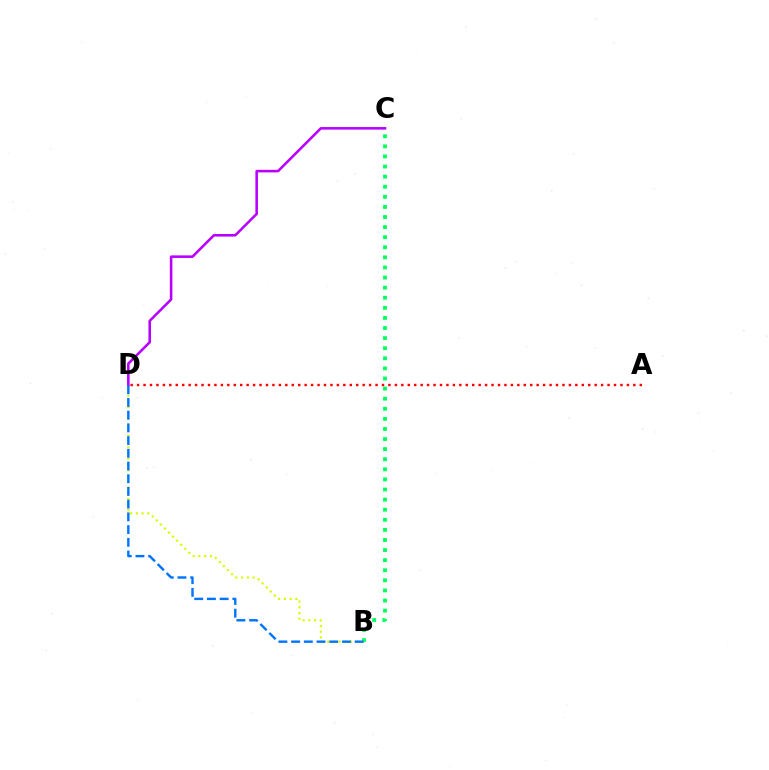{('B', 'C'): [{'color': '#00ff5c', 'line_style': 'dotted', 'thickness': 2.74}], ('B', 'D'): [{'color': '#d1ff00', 'line_style': 'dotted', 'thickness': 1.56}, {'color': '#0074ff', 'line_style': 'dashed', 'thickness': 1.73}], ('A', 'D'): [{'color': '#ff0000', 'line_style': 'dotted', 'thickness': 1.75}], ('C', 'D'): [{'color': '#b900ff', 'line_style': 'solid', 'thickness': 1.85}]}